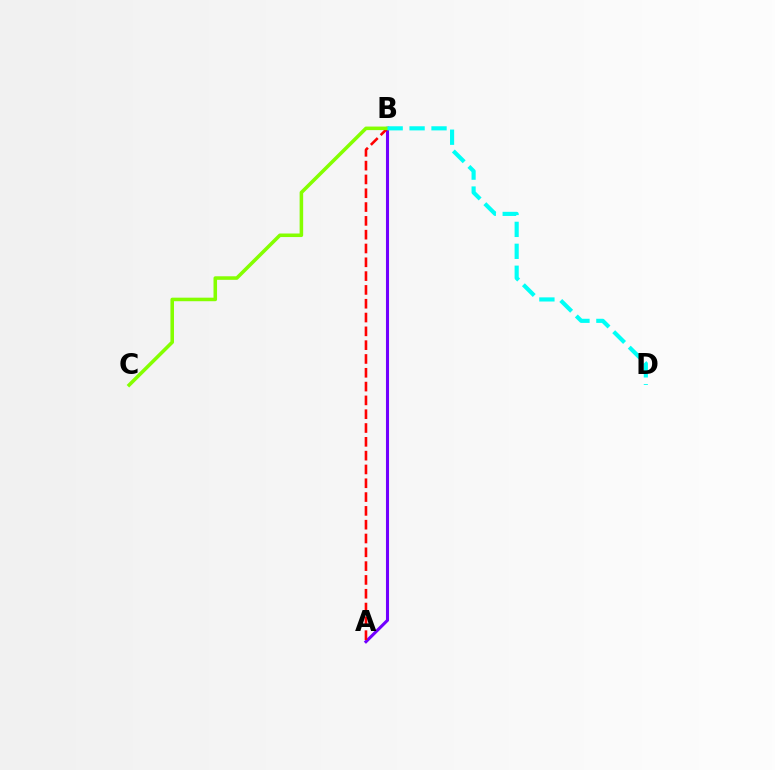{('A', 'B'): [{'color': '#7200ff', 'line_style': 'solid', 'thickness': 2.21}, {'color': '#ff0000', 'line_style': 'dashed', 'thickness': 1.88}], ('B', 'C'): [{'color': '#84ff00', 'line_style': 'solid', 'thickness': 2.55}], ('B', 'D'): [{'color': '#00fff6', 'line_style': 'dashed', 'thickness': 2.98}]}